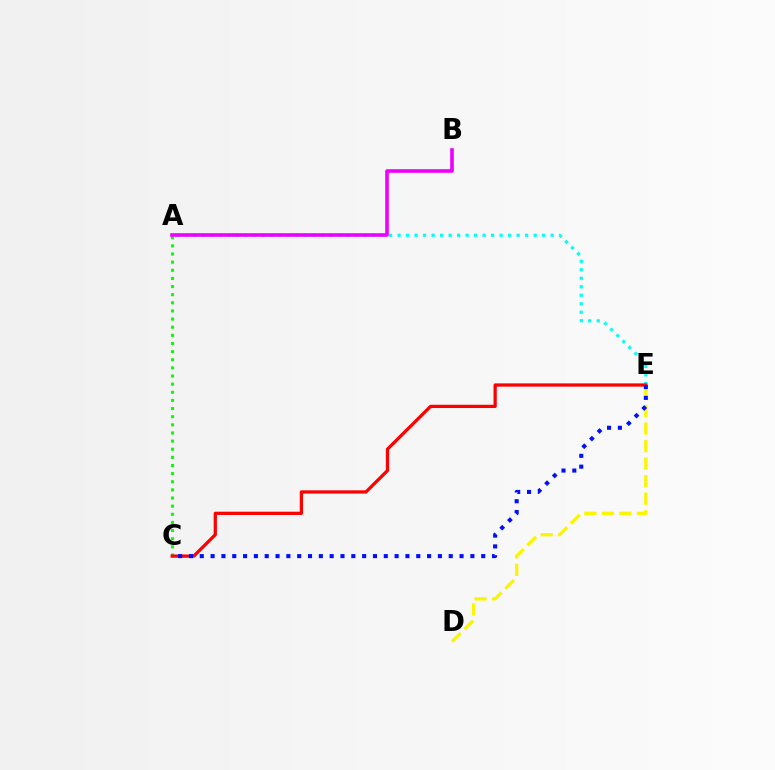{('A', 'C'): [{'color': '#08ff00', 'line_style': 'dotted', 'thickness': 2.21}], ('D', 'E'): [{'color': '#fcf500', 'line_style': 'dashed', 'thickness': 2.38}], ('A', 'E'): [{'color': '#00fff6', 'line_style': 'dotted', 'thickness': 2.31}], ('C', 'E'): [{'color': '#ff0000', 'line_style': 'solid', 'thickness': 2.34}, {'color': '#0010ff', 'line_style': 'dotted', 'thickness': 2.94}], ('A', 'B'): [{'color': '#ee00ff', 'line_style': 'solid', 'thickness': 2.59}]}